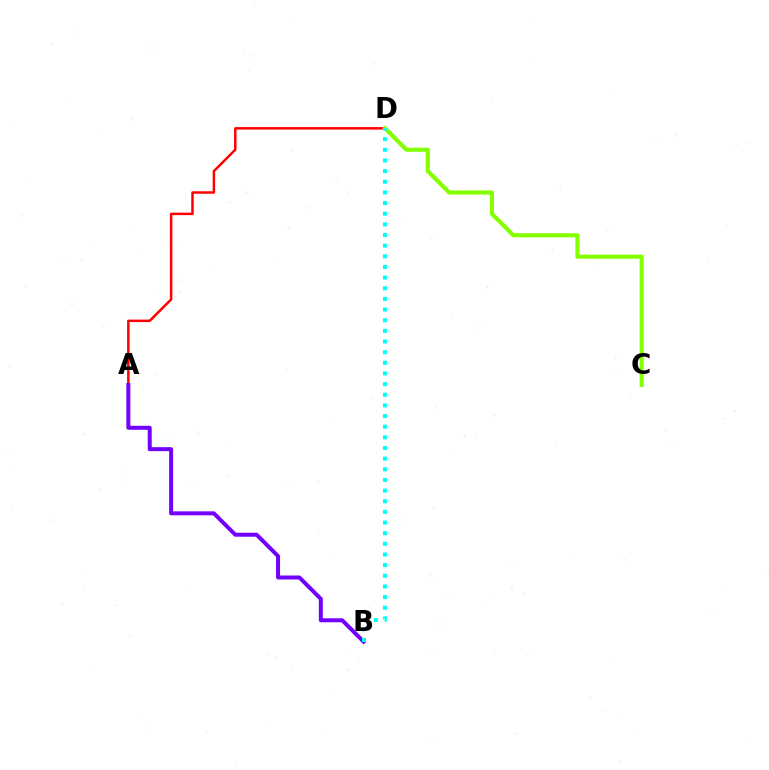{('A', 'D'): [{'color': '#ff0000', 'line_style': 'solid', 'thickness': 1.79}], ('A', 'B'): [{'color': '#7200ff', 'line_style': 'solid', 'thickness': 2.87}], ('C', 'D'): [{'color': '#84ff00', 'line_style': 'solid', 'thickness': 2.97}], ('B', 'D'): [{'color': '#00fff6', 'line_style': 'dotted', 'thickness': 2.89}]}